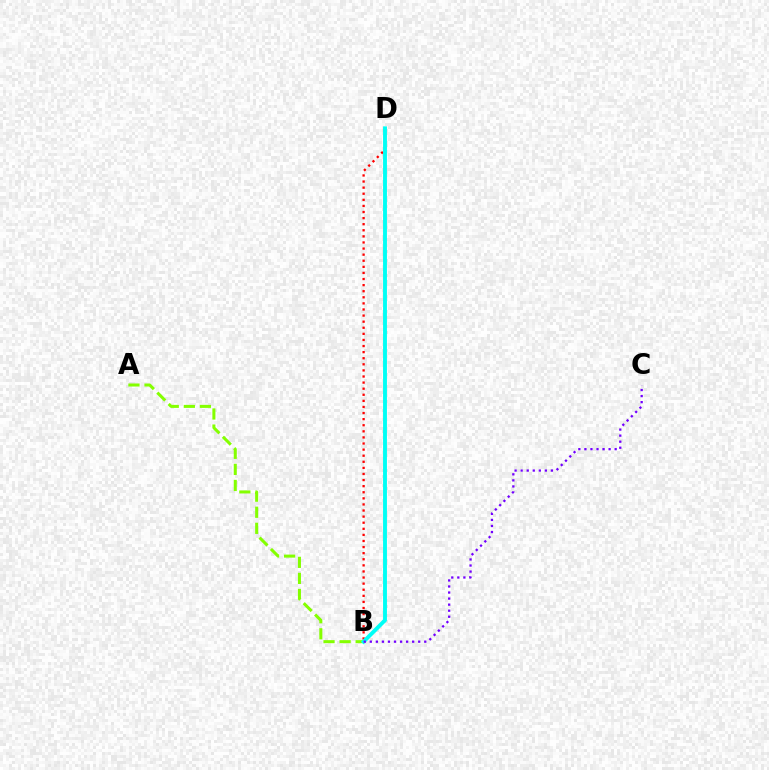{('B', 'D'): [{'color': '#ff0000', 'line_style': 'dotted', 'thickness': 1.66}, {'color': '#00fff6', 'line_style': 'solid', 'thickness': 2.8}], ('A', 'B'): [{'color': '#84ff00', 'line_style': 'dashed', 'thickness': 2.18}], ('B', 'C'): [{'color': '#7200ff', 'line_style': 'dotted', 'thickness': 1.64}]}